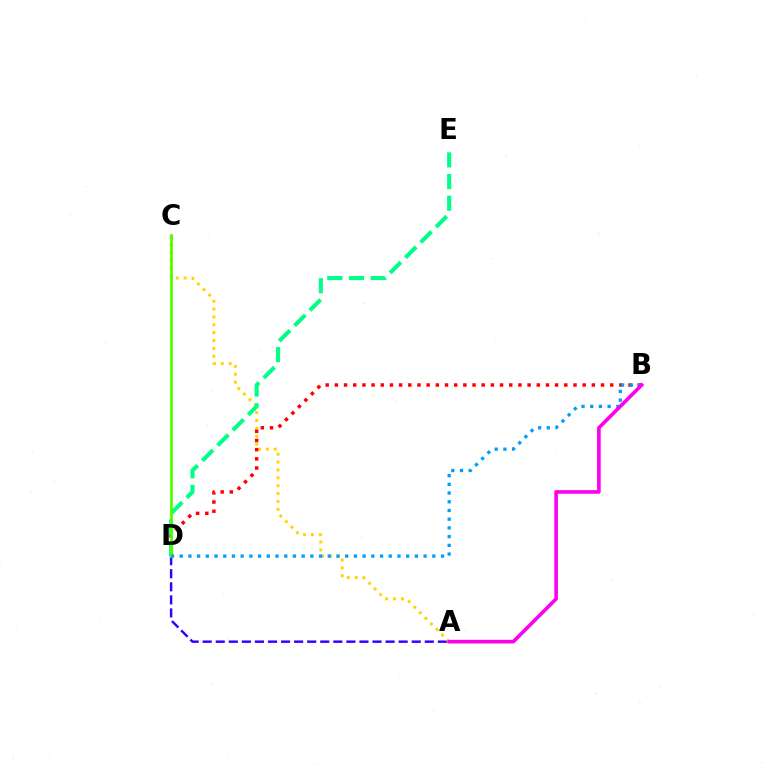{('A', 'D'): [{'color': '#3700ff', 'line_style': 'dashed', 'thickness': 1.77}], ('A', 'C'): [{'color': '#ffd500', 'line_style': 'dotted', 'thickness': 2.14}], ('B', 'D'): [{'color': '#ff0000', 'line_style': 'dotted', 'thickness': 2.49}, {'color': '#009eff', 'line_style': 'dotted', 'thickness': 2.37}], ('D', 'E'): [{'color': '#00ff86', 'line_style': 'dashed', 'thickness': 2.94}], ('C', 'D'): [{'color': '#4fff00', 'line_style': 'solid', 'thickness': 2.01}], ('A', 'B'): [{'color': '#ff00ed', 'line_style': 'solid', 'thickness': 2.61}]}